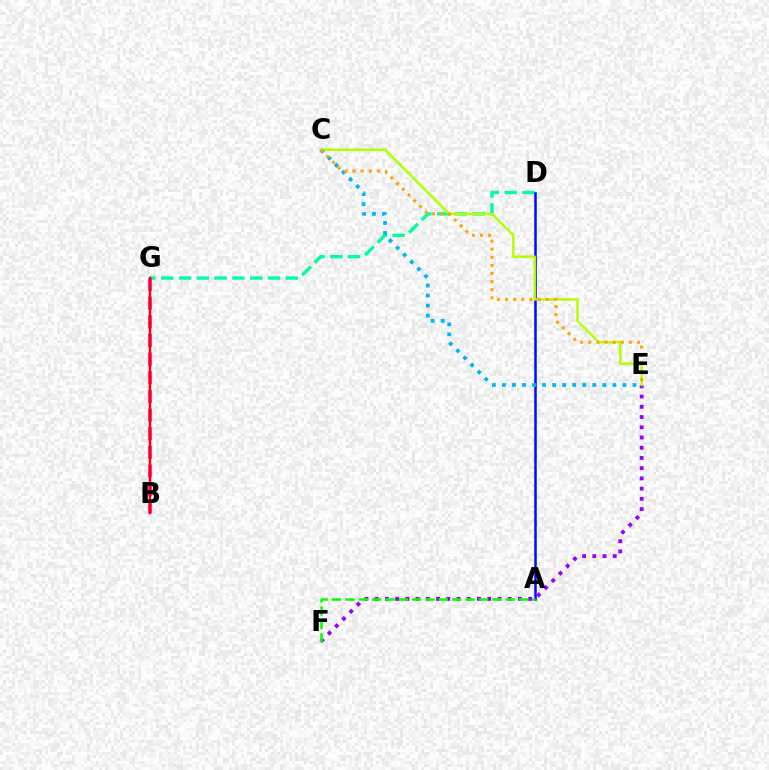{('E', 'F'): [{'color': '#9b00ff', 'line_style': 'dotted', 'thickness': 2.78}], ('D', 'G'): [{'color': '#00ff9d', 'line_style': 'dashed', 'thickness': 2.42}], ('A', 'D'): [{'color': '#0010ff', 'line_style': 'solid', 'thickness': 1.84}], ('C', 'E'): [{'color': '#b3ff00', 'line_style': 'solid', 'thickness': 1.75}, {'color': '#00b5ff', 'line_style': 'dotted', 'thickness': 2.73}, {'color': '#ffa500', 'line_style': 'dotted', 'thickness': 2.2}], ('B', 'G'): [{'color': '#ff00bd', 'line_style': 'dashed', 'thickness': 2.53}, {'color': '#ff0000', 'line_style': 'solid', 'thickness': 1.74}], ('A', 'F'): [{'color': '#08ff00', 'line_style': 'dashed', 'thickness': 1.81}]}